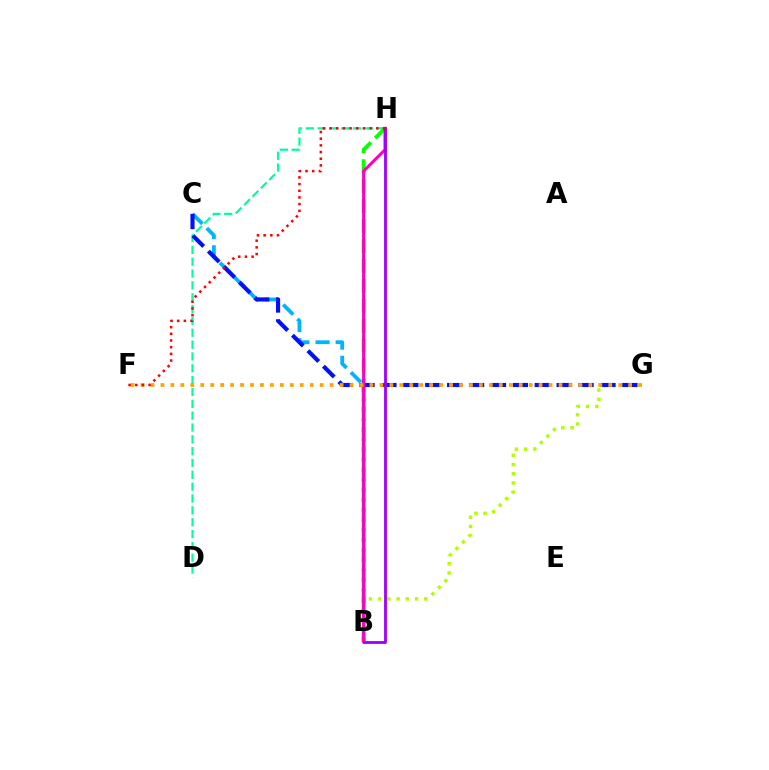{('D', 'H'): [{'color': '#00ff9d', 'line_style': 'dashed', 'thickness': 1.61}], ('B', 'G'): [{'color': '#b3ff00', 'line_style': 'dotted', 'thickness': 2.5}], ('B', 'H'): [{'color': '#08ff00', 'line_style': 'dashed', 'thickness': 2.7}, {'color': '#ff00bd', 'line_style': 'solid', 'thickness': 2.19}, {'color': '#9b00ff', 'line_style': 'solid', 'thickness': 2.03}], ('B', 'C'): [{'color': '#00b5ff', 'line_style': 'dashed', 'thickness': 2.73}], ('C', 'G'): [{'color': '#0010ff', 'line_style': 'dashed', 'thickness': 2.98}], ('F', 'G'): [{'color': '#ffa500', 'line_style': 'dotted', 'thickness': 2.7}], ('F', 'H'): [{'color': '#ff0000', 'line_style': 'dotted', 'thickness': 1.81}]}